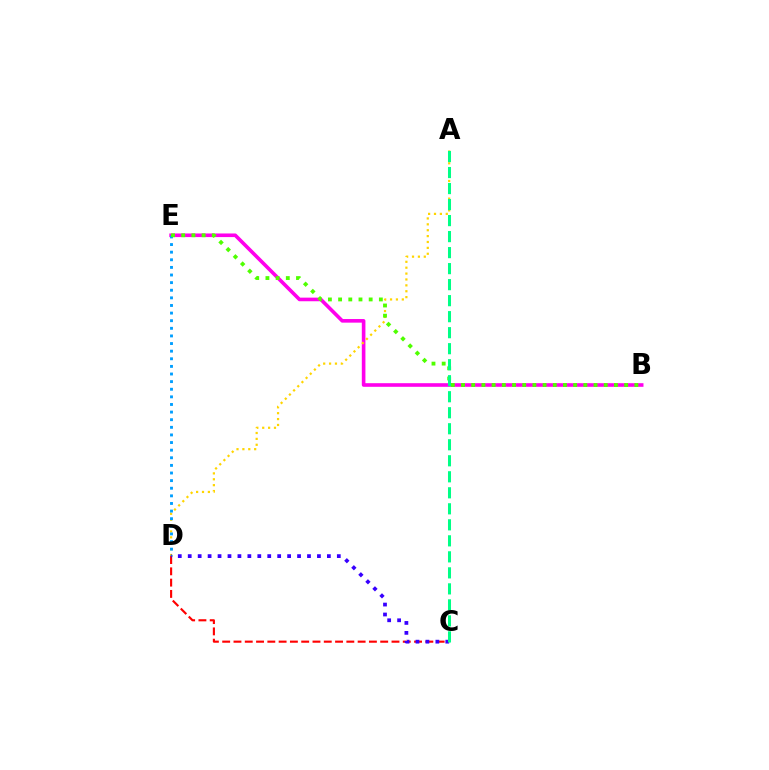{('B', 'E'): [{'color': '#ff00ed', 'line_style': 'solid', 'thickness': 2.6}, {'color': '#4fff00', 'line_style': 'dotted', 'thickness': 2.77}], ('A', 'D'): [{'color': '#ffd500', 'line_style': 'dotted', 'thickness': 1.6}], ('D', 'E'): [{'color': '#009eff', 'line_style': 'dotted', 'thickness': 2.07}], ('C', 'D'): [{'color': '#ff0000', 'line_style': 'dashed', 'thickness': 1.53}, {'color': '#3700ff', 'line_style': 'dotted', 'thickness': 2.7}], ('A', 'C'): [{'color': '#00ff86', 'line_style': 'dashed', 'thickness': 2.18}]}